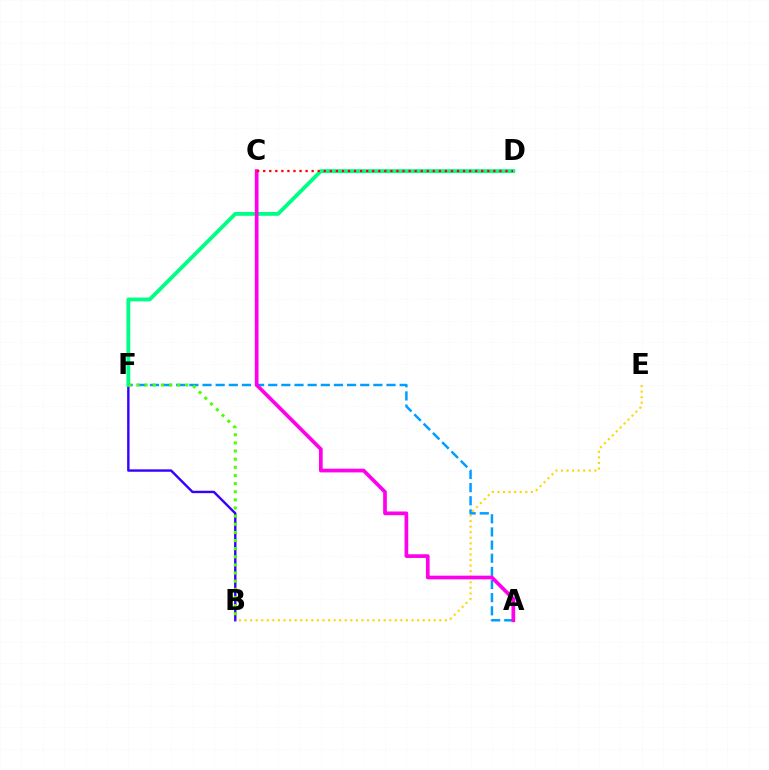{('B', 'F'): [{'color': '#3700ff', 'line_style': 'solid', 'thickness': 1.73}, {'color': '#4fff00', 'line_style': 'dotted', 'thickness': 2.21}], ('B', 'E'): [{'color': '#ffd500', 'line_style': 'dotted', 'thickness': 1.51}], ('D', 'F'): [{'color': '#00ff86', 'line_style': 'solid', 'thickness': 2.76}], ('A', 'F'): [{'color': '#009eff', 'line_style': 'dashed', 'thickness': 1.79}], ('A', 'C'): [{'color': '#ff00ed', 'line_style': 'solid', 'thickness': 2.66}], ('C', 'D'): [{'color': '#ff0000', 'line_style': 'dotted', 'thickness': 1.65}]}